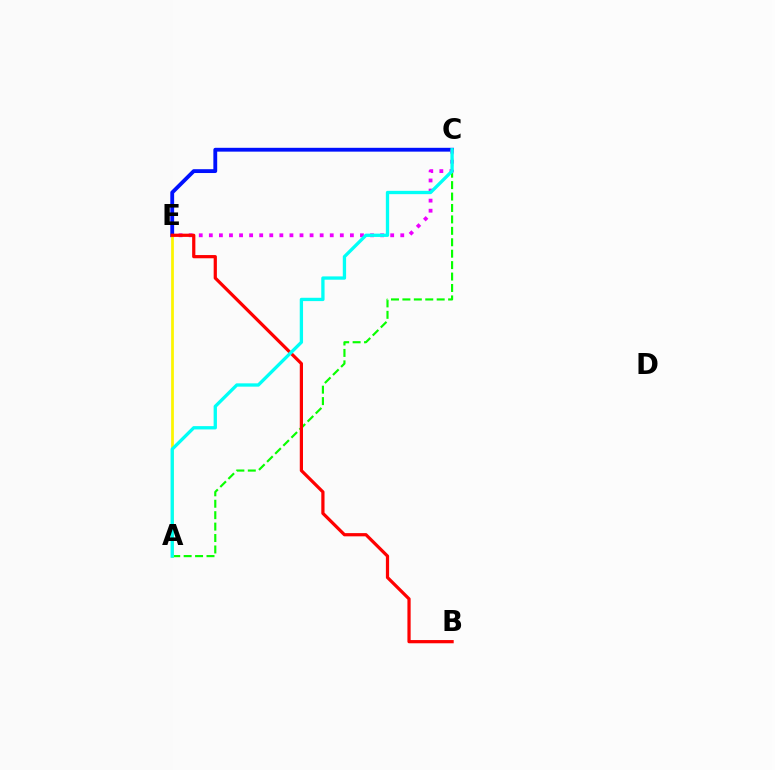{('C', 'E'): [{'color': '#0010ff', 'line_style': 'solid', 'thickness': 2.76}, {'color': '#ee00ff', 'line_style': 'dotted', 'thickness': 2.74}], ('A', 'C'): [{'color': '#08ff00', 'line_style': 'dashed', 'thickness': 1.55}, {'color': '#00fff6', 'line_style': 'solid', 'thickness': 2.38}], ('A', 'E'): [{'color': '#fcf500', 'line_style': 'solid', 'thickness': 1.97}], ('B', 'E'): [{'color': '#ff0000', 'line_style': 'solid', 'thickness': 2.32}]}